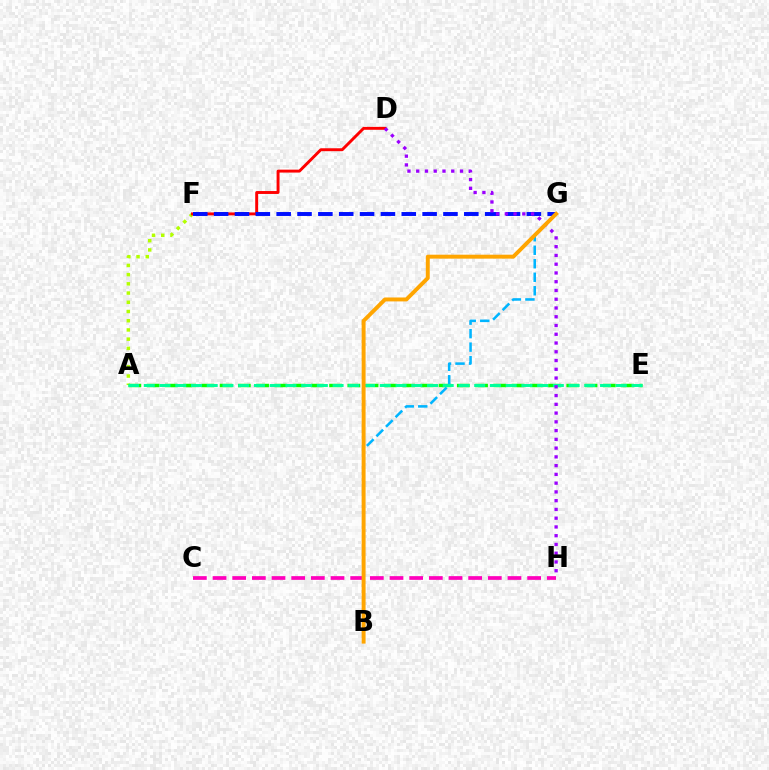{('A', 'F'): [{'color': '#b3ff00', 'line_style': 'dotted', 'thickness': 2.5}], ('A', 'E'): [{'color': '#08ff00', 'line_style': 'dashed', 'thickness': 2.48}, {'color': '#00ff9d', 'line_style': 'dashed', 'thickness': 2.14}], ('B', 'G'): [{'color': '#00b5ff', 'line_style': 'dashed', 'thickness': 1.83}, {'color': '#ffa500', 'line_style': 'solid', 'thickness': 2.83}], ('D', 'F'): [{'color': '#ff0000', 'line_style': 'solid', 'thickness': 2.1}], ('F', 'G'): [{'color': '#0010ff', 'line_style': 'dashed', 'thickness': 2.83}], ('D', 'H'): [{'color': '#9b00ff', 'line_style': 'dotted', 'thickness': 2.38}], ('C', 'H'): [{'color': '#ff00bd', 'line_style': 'dashed', 'thickness': 2.67}]}